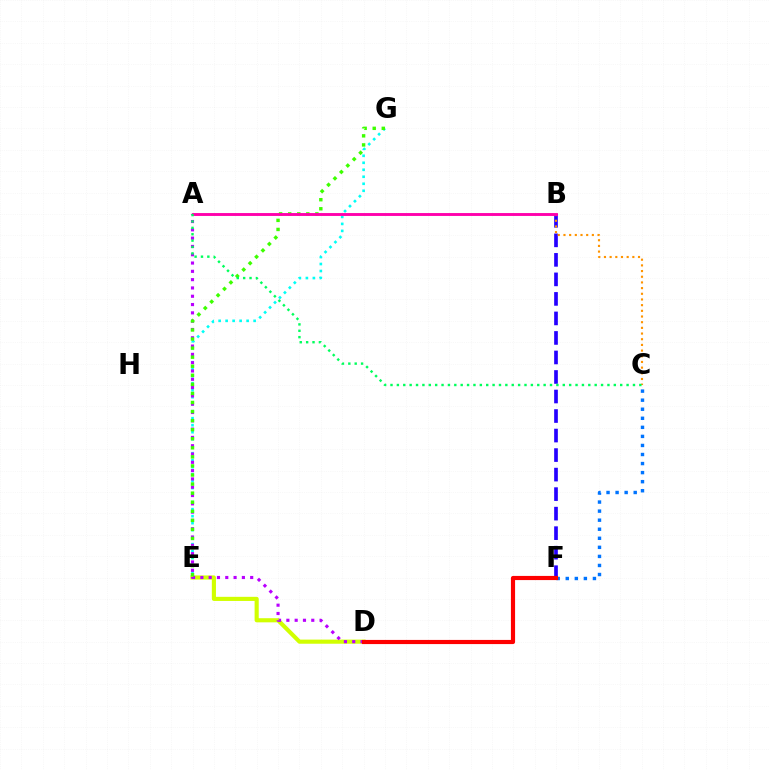{('D', 'E'): [{'color': '#d1ff00', 'line_style': 'solid', 'thickness': 2.97}], ('B', 'F'): [{'color': '#2500ff', 'line_style': 'dashed', 'thickness': 2.65}], ('C', 'F'): [{'color': '#0074ff', 'line_style': 'dotted', 'thickness': 2.46}], ('B', 'C'): [{'color': '#ff9400', 'line_style': 'dotted', 'thickness': 1.54}], ('E', 'G'): [{'color': '#00fff6', 'line_style': 'dotted', 'thickness': 1.9}, {'color': '#3dff00', 'line_style': 'dotted', 'thickness': 2.46}], ('A', 'D'): [{'color': '#b900ff', 'line_style': 'dotted', 'thickness': 2.26}], ('A', 'B'): [{'color': '#ff00ac', 'line_style': 'solid', 'thickness': 2.08}], ('D', 'F'): [{'color': '#ff0000', 'line_style': 'solid', 'thickness': 2.99}], ('A', 'C'): [{'color': '#00ff5c', 'line_style': 'dotted', 'thickness': 1.73}]}